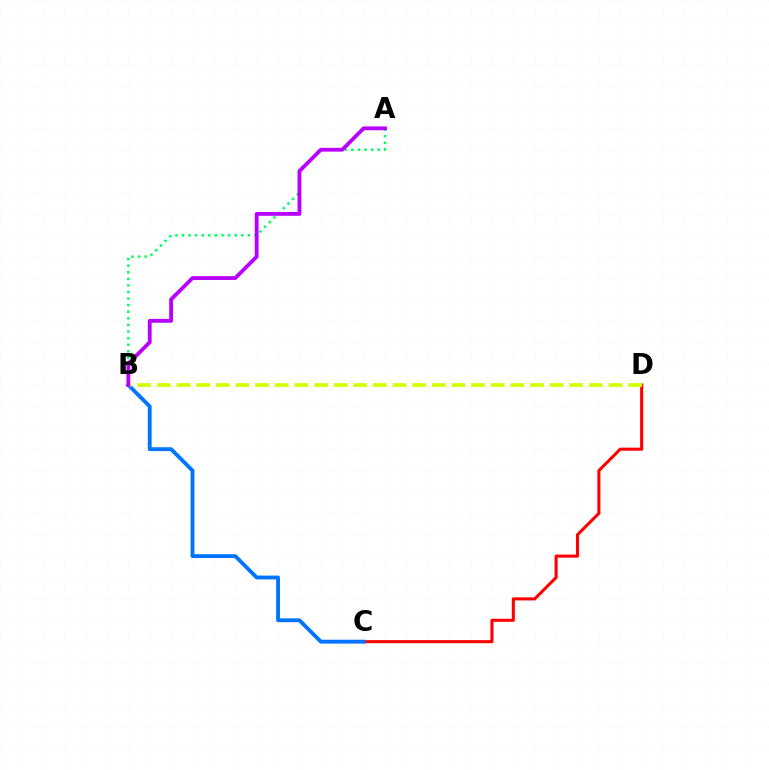{('C', 'D'): [{'color': '#ff0000', 'line_style': 'solid', 'thickness': 2.21}], ('A', 'B'): [{'color': '#00ff5c', 'line_style': 'dotted', 'thickness': 1.79}, {'color': '#b900ff', 'line_style': 'solid', 'thickness': 2.75}], ('B', 'C'): [{'color': '#0074ff', 'line_style': 'solid', 'thickness': 2.77}], ('B', 'D'): [{'color': '#d1ff00', 'line_style': 'dashed', 'thickness': 2.67}]}